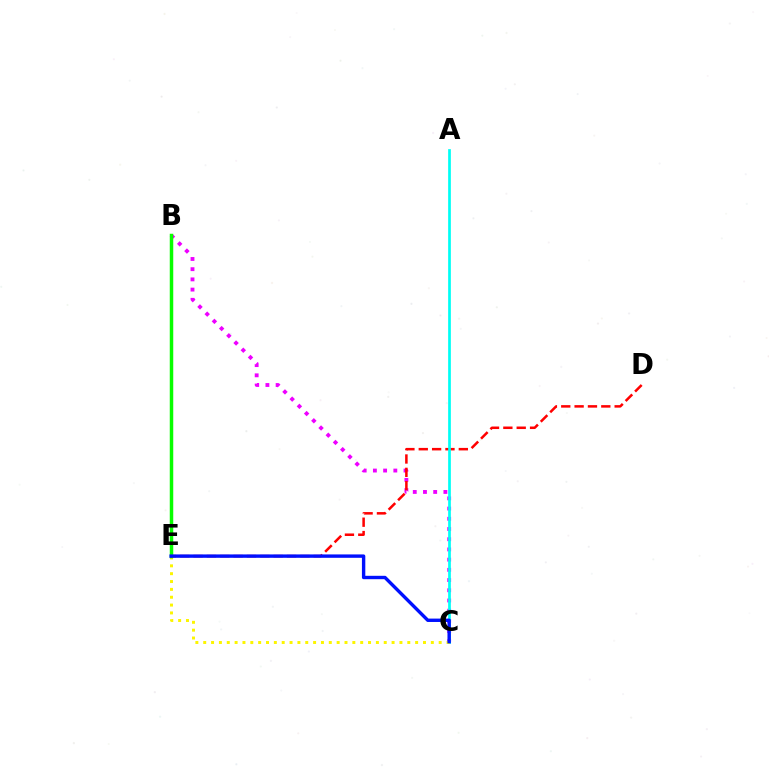{('B', 'C'): [{'color': '#ee00ff', 'line_style': 'dotted', 'thickness': 2.77}], ('D', 'E'): [{'color': '#ff0000', 'line_style': 'dashed', 'thickness': 1.81}], ('A', 'C'): [{'color': '#00fff6', 'line_style': 'solid', 'thickness': 1.96}], ('C', 'E'): [{'color': '#fcf500', 'line_style': 'dotted', 'thickness': 2.13}, {'color': '#0010ff', 'line_style': 'solid', 'thickness': 2.44}], ('B', 'E'): [{'color': '#08ff00', 'line_style': 'solid', 'thickness': 2.51}]}